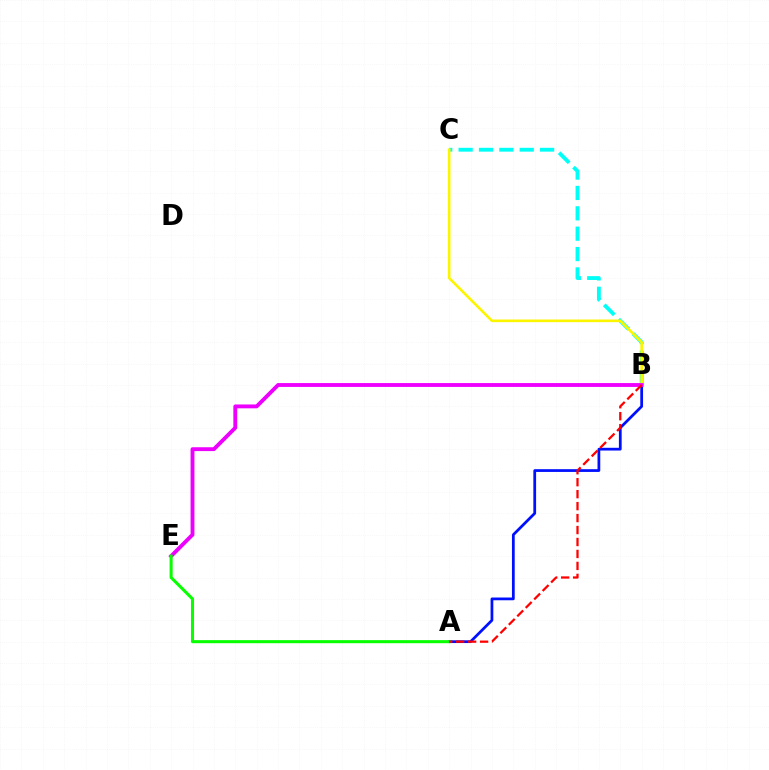{('A', 'B'): [{'color': '#0010ff', 'line_style': 'solid', 'thickness': 1.98}, {'color': '#ff0000', 'line_style': 'dashed', 'thickness': 1.62}], ('B', 'C'): [{'color': '#00fff6', 'line_style': 'dashed', 'thickness': 2.77}, {'color': '#fcf500', 'line_style': 'solid', 'thickness': 1.89}], ('B', 'E'): [{'color': '#ee00ff', 'line_style': 'solid', 'thickness': 2.78}], ('A', 'E'): [{'color': '#08ff00', 'line_style': 'solid', 'thickness': 2.2}]}